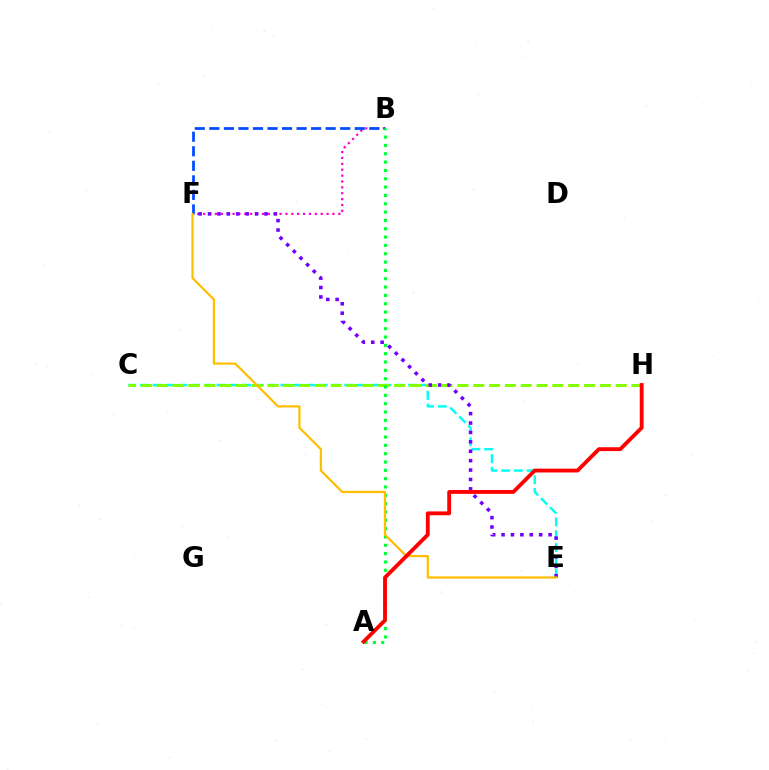{('C', 'E'): [{'color': '#00fff6', 'line_style': 'dashed', 'thickness': 1.73}], ('B', 'F'): [{'color': '#ff00cf', 'line_style': 'dotted', 'thickness': 1.6}, {'color': '#004bff', 'line_style': 'dashed', 'thickness': 1.98}], ('C', 'H'): [{'color': '#84ff00', 'line_style': 'dashed', 'thickness': 2.15}], ('A', 'B'): [{'color': '#00ff39', 'line_style': 'dotted', 'thickness': 2.26}], ('E', 'F'): [{'color': '#7200ff', 'line_style': 'dotted', 'thickness': 2.56}, {'color': '#ffbd00', 'line_style': 'solid', 'thickness': 1.58}], ('A', 'H'): [{'color': '#ff0000', 'line_style': 'solid', 'thickness': 2.76}]}